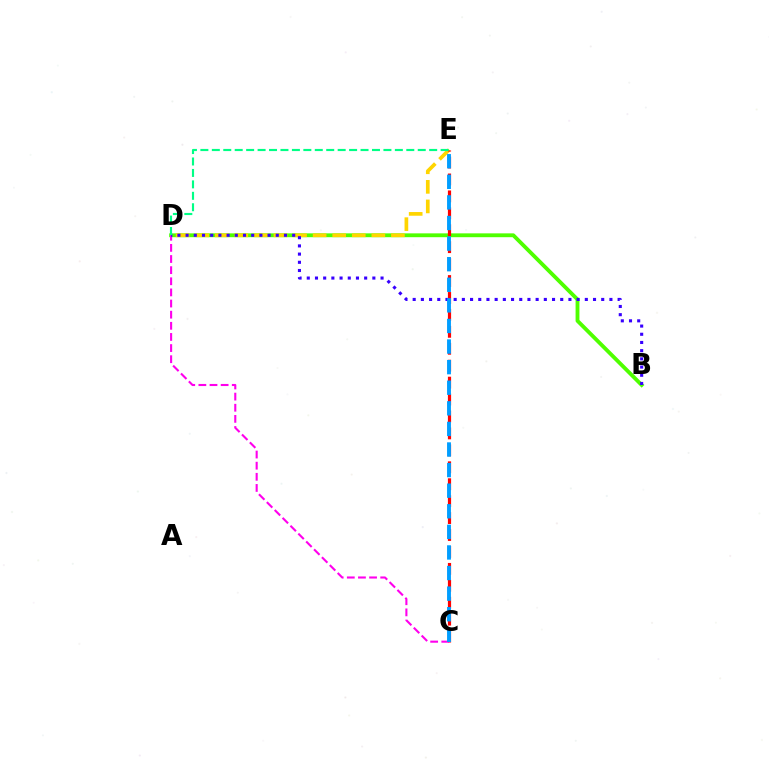{('B', 'D'): [{'color': '#4fff00', 'line_style': 'solid', 'thickness': 2.77}, {'color': '#3700ff', 'line_style': 'dotted', 'thickness': 2.23}], ('D', 'E'): [{'color': '#ffd500', 'line_style': 'dashed', 'thickness': 2.66}, {'color': '#00ff86', 'line_style': 'dashed', 'thickness': 1.55}], ('C', 'E'): [{'color': '#ff0000', 'line_style': 'dashed', 'thickness': 2.3}, {'color': '#009eff', 'line_style': 'dashed', 'thickness': 2.8}], ('C', 'D'): [{'color': '#ff00ed', 'line_style': 'dashed', 'thickness': 1.51}]}